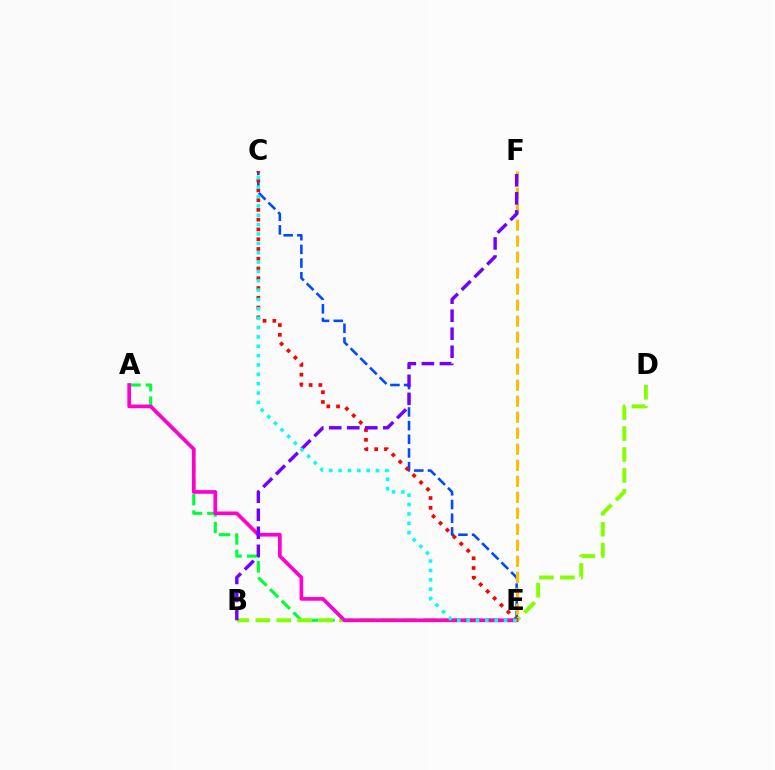{('C', 'E'): [{'color': '#004bff', 'line_style': 'dashed', 'thickness': 1.86}, {'color': '#ff0000', 'line_style': 'dotted', 'thickness': 2.65}, {'color': '#00fff6', 'line_style': 'dotted', 'thickness': 2.54}], ('A', 'E'): [{'color': '#00ff39', 'line_style': 'dashed', 'thickness': 2.24}, {'color': '#ff00cf', 'line_style': 'solid', 'thickness': 2.65}], ('B', 'D'): [{'color': '#84ff00', 'line_style': 'dashed', 'thickness': 2.84}], ('E', 'F'): [{'color': '#ffbd00', 'line_style': 'dashed', 'thickness': 2.17}], ('B', 'F'): [{'color': '#7200ff', 'line_style': 'dashed', 'thickness': 2.45}]}